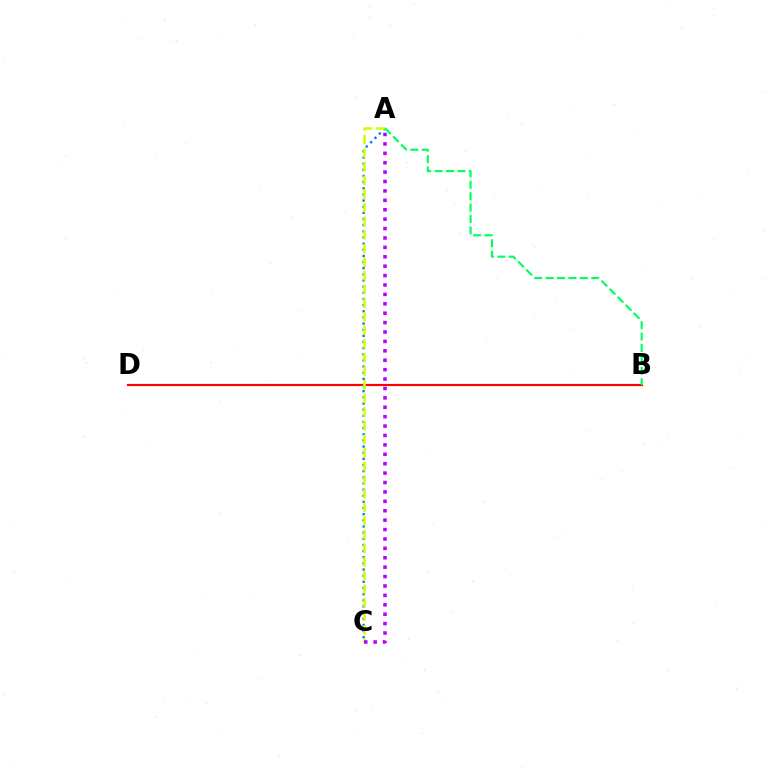{('B', 'D'): [{'color': '#ff0000', 'line_style': 'solid', 'thickness': 1.56}], ('A', 'C'): [{'color': '#0074ff', 'line_style': 'dotted', 'thickness': 1.67}, {'color': '#d1ff00', 'line_style': 'dashed', 'thickness': 1.85}, {'color': '#b900ff', 'line_style': 'dotted', 'thickness': 2.56}], ('A', 'B'): [{'color': '#00ff5c', 'line_style': 'dashed', 'thickness': 1.55}]}